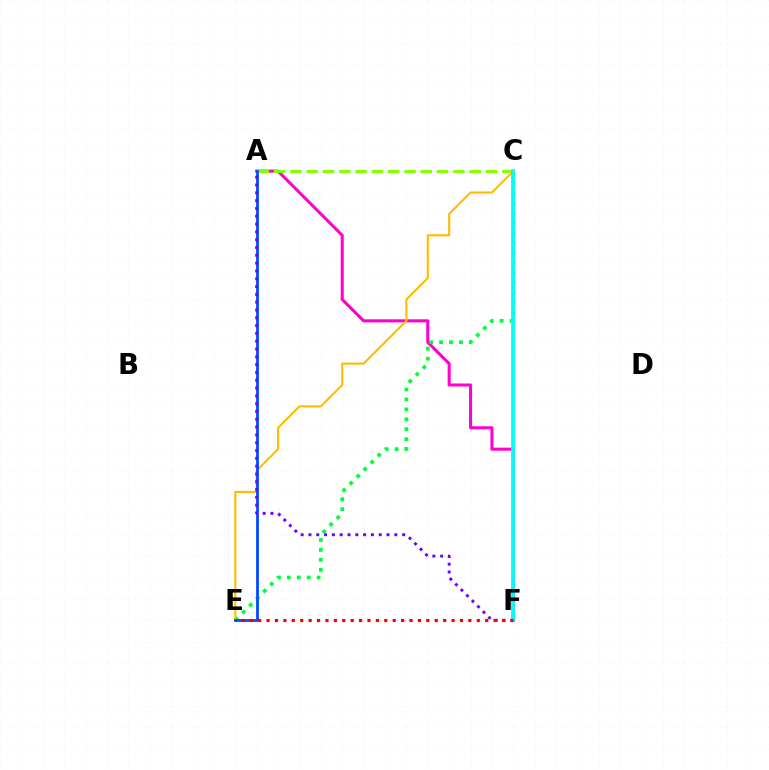{('A', 'F'): [{'color': '#ff00cf', 'line_style': 'solid', 'thickness': 2.2}, {'color': '#7200ff', 'line_style': 'dotted', 'thickness': 2.12}], ('A', 'C'): [{'color': '#84ff00', 'line_style': 'dashed', 'thickness': 2.21}], ('C', 'E'): [{'color': '#00ff39', 'line_style': 'dotted', 'thickness': 2.7}, {'color': '#ffbd00', 'line_style': 'solid', 'thickness': 1.51}], ('A', 'E'): [{'color': '#004bff', 'line_style': 'solid', 'thickness': 2.0}], ('C', 'F'): [{'color': '#00fff6', 'line_style': 'solid', 'thickness': 2.69}], ('E', 'F'): [{'color': '#ff0000', 'line_style': 'dotted', 'thickness': 2.28}]}